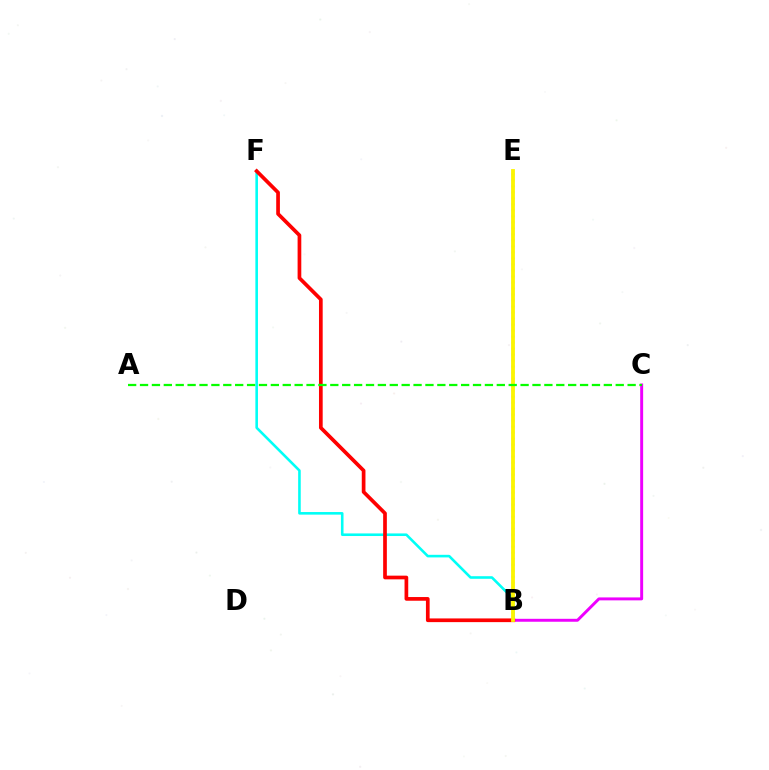{('B', 'C'): [{'color': '#ee00ff', 'line_style': 'solid', 'thickness': 2.12}], ('B', 'E'): [{'color': '#0010ff', 'line_style': 'dotted', 'thickness': 1.63}, {'color': '#fcf500', 'line_style': 'solid', 'thickness': 2.74}], ('B', 'F'): [{'color': '#00fff6', 'line_style': 'solid', 'thickness': 1.87}, {'color': '#ff0000', 'line_style': 'solid', 'thickness': 2.66}], ('A', 'C'): [{'color': '#08ff00', 'line_style': 'dashed', 'thickness': 1.62}]}